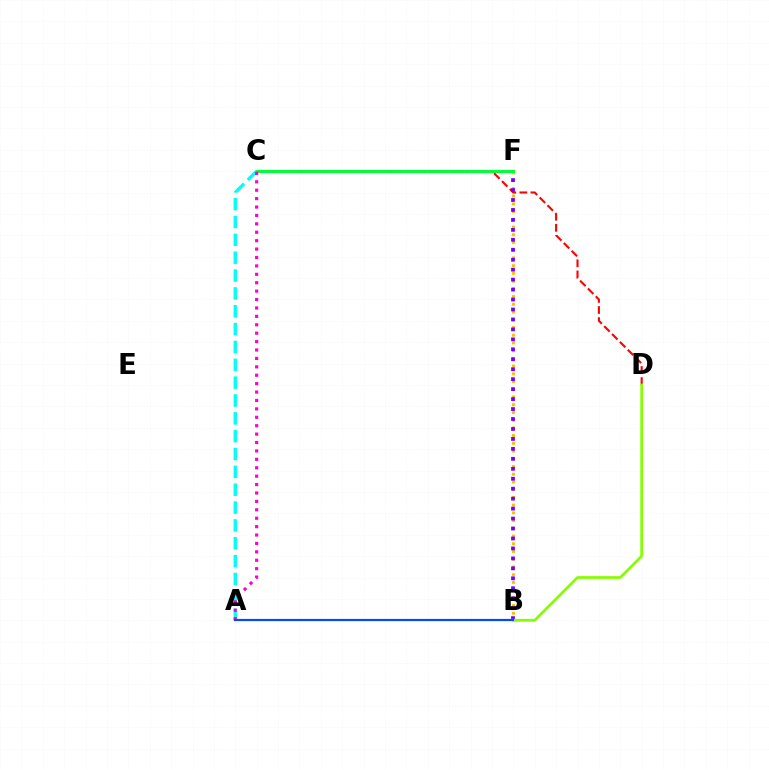{('B', 'F'): [{'color': '#ffbd00', 'line_style': 'dotted', 'thickness': 2.1}, {'color': '#7200ff', 'line_style': 'dotted', 'thickness': 2.7}], ('C', 'D'): [{'color': '#ff0000', 'line_style': 'dashed', 'thickness': 1.51}], ('A', 'C'): [{'color': '#00fff6', 'line_style': 'dashed', 'thickness': 2.42}, {'color': '#ff00cf', 'line_style': 'dotted', 'thickness': 2.29}], ('B', 'D'): [{'color': '#84ff00', 'line_style': 'solid', 'thickness': 1.96}], ('C', 'F'): [{'color': '#00ff39', 'line_style': 'solid', 'thickness': 2.15}], ('A', 'B'): [{'color': '#004bff', 'line_style': 'solid', 'thickness': 1.57}]}